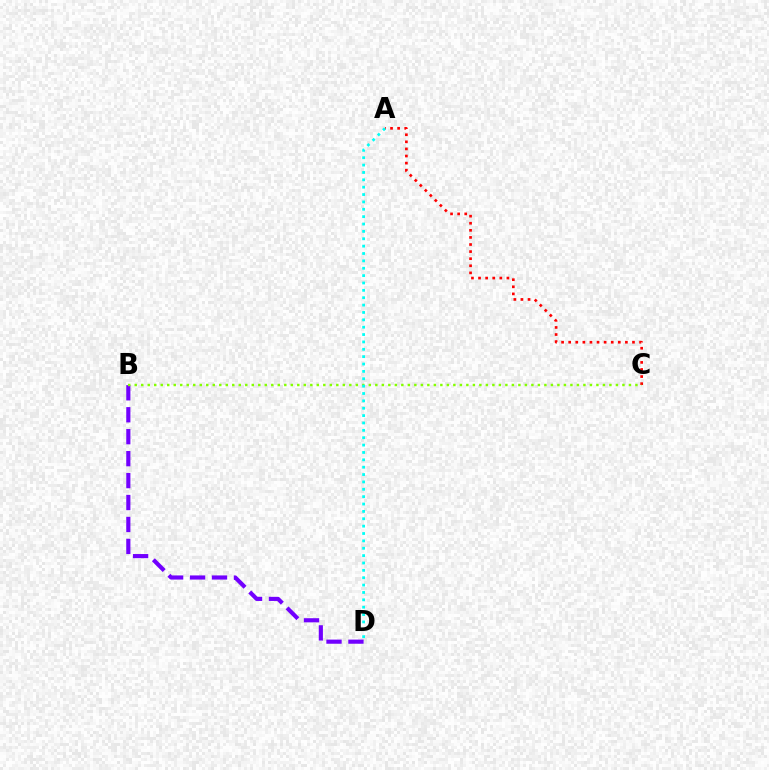{('A', 'C'): [{'color': '#ff0000', 'line_style': 'dotted', 'thickness': 1.93}], ('B', 'D'): [{'color': '#7200ff', 'line_style': 'dashed', 'thickness': 2.98}], ('B', 'C'): [{'color': '#84ff00', 'line_style': 'dotted', 'thickness': 1.77}], ('A', 'D'): [{'color': '#00fff6', 'line_style': 'dotted', 'thickness': 2.0}]}